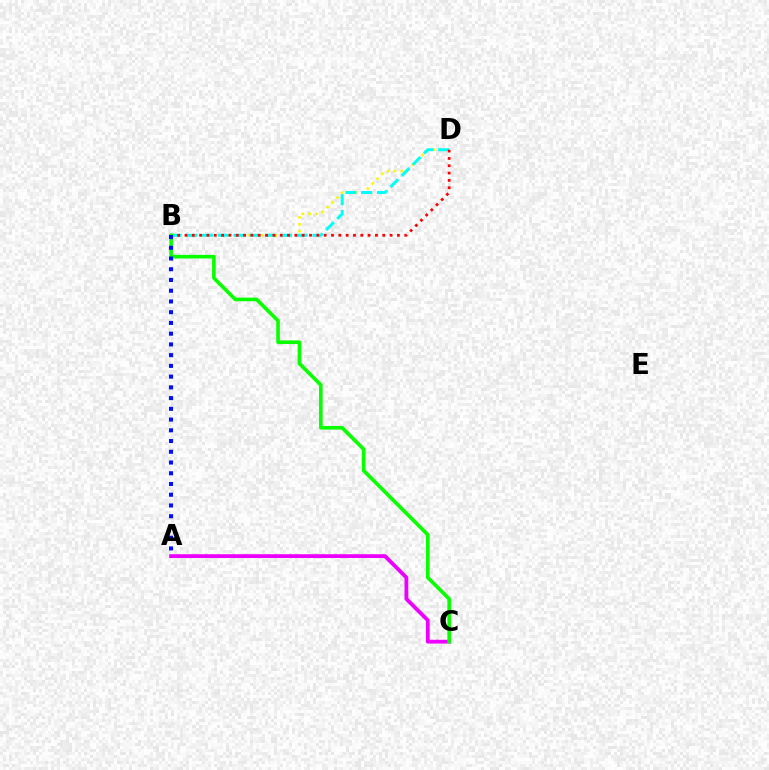{('B', 'D'): [{'color': '#fcf500', 'line_style': 'dotted', 'thickness': 1.87}, {'color': '#00fff6', 'line_style': 'dashed', 'thickness': 2.14}, {'color': '#ff0000', 'line_style': 'dotted', 'thickness': 1.99}], ('A', 'C'): [{'color': '#ee00ff', 'line_style': 'solid', 'thickness': 2.74}], ('B', 'C'): [{'color': '#08ff00', 'line_style': 'solid', 'thickness': 2.6}], ('A', 'B'): [{'color': '#0010ff', 'line_style': 'dotted', 'thickness': 2.92}]}